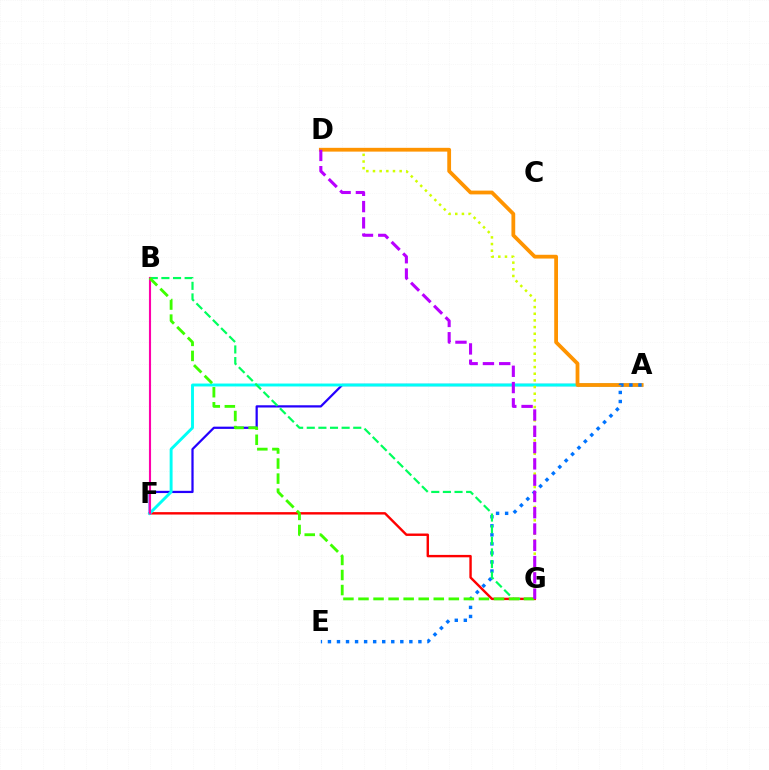{('F', 'G'): [{'color': '#ff0000', 'line_style': 'solid', 'thickness': 1.73}], ('A', 'F'): [{'color': '#2500ff', 'line_style': 'solid', 'thickness': 1.61}, {'color': '#00fff6', 'line_style': 'solid', 'thickness': 2.1}], ('D', 'G'): [{'color': '#d1ff00', 'line_style': 'dotted', 'thickness': 1.81}, {'color': '#b900ff', 'line_style': 'dashed', 'thickness': 2.21}], ('A', 'D'): [{'color': '#ff9400', 'line_style': 'solid', 'thickness': 2.72}], ('A', 'E'): [{'color': '#0074ff', 'line_style': 'dotted', 'thickness': 2.46}], ('B', 'G'): [{'color': '#00ff5c', 'line_style': 'dashed', 'thickness': 1.58}, {'color': '#3dff00', 'line_style': 'dashed', 'thickness': 2.05}], ('B', 'F'): [{'color': '#ff00ac', 'line_style': 'solid', 'thickness': 1.53}]}